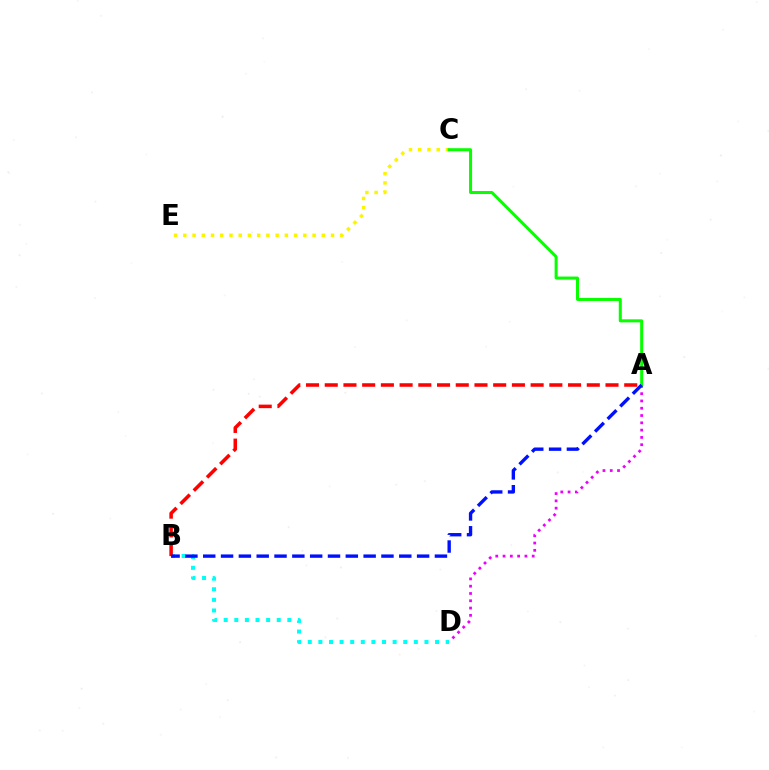{('B', 'D'): [{'color': '#00fff6', 'line_style': 'dotted', 'thickness': 2.88}], ('C', 'E'): [{'color': '#fcf500', 'line_style': 'dotted', 'thickness': 2.51}], ('A', 'B'): [{'color': '#ff0000', 'line_style': 'dashed', 'thickness': 2.54}, {'color': '#0010ff', 'line_style': 'dashed', 'thickness': 2.42}], ('A', 'D'): [{'color': '#ee00ff', 'line_style': 'dotted', 'thickness': 1.98}], ('A', 'C'): [{'color': '#08ff00', 'line_style': 'solid', 'thickness': 2.18}]}